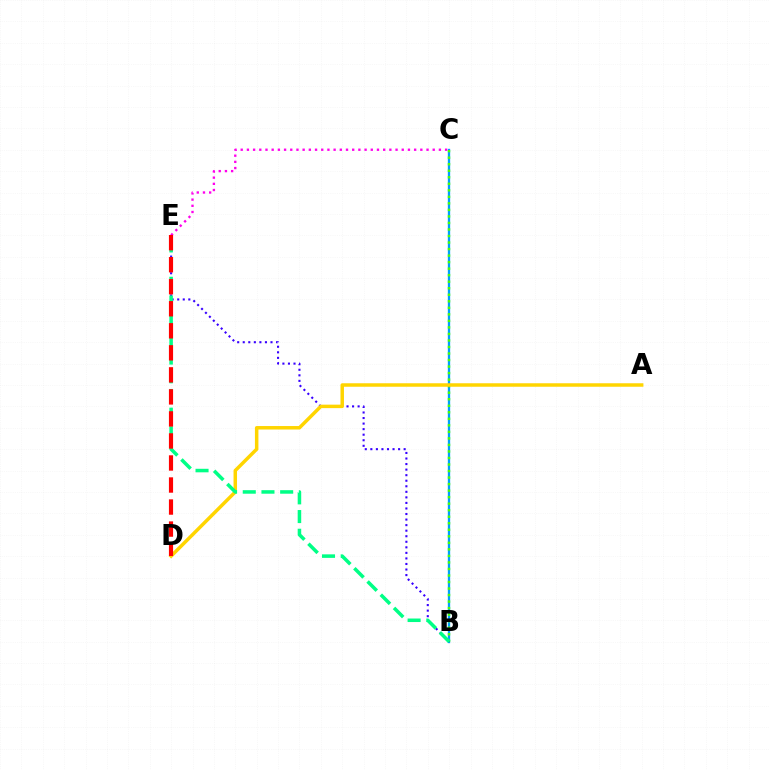{('B', 'C'): [{'color': '#009eff', 'line_style': 'solid', 'thickness': 1.68}, {'color': '#4fff00', 'line_style': 'dotted', 'thickness': 1.77}], ('C', 'E'): [{'color': '#ff00ed', 'line_style': 'dotted', 'thickness': 1.68}], ('B', 'E'): [{'color': '#3700ff', 'line_style': 'dotted', 'thickness': 1.51}, {'color': '#00ff86', 'line_style': 'dashed', 'thickness': 2.54}], ('A', 'D'): [{'color': '#ffd500', 'line_style': 'solid', 'thickness': 2.51}], ('D', 'E'): [{'color': '#ff0000', 'line_style': 'dashed', 'thickness': 2.99}]}